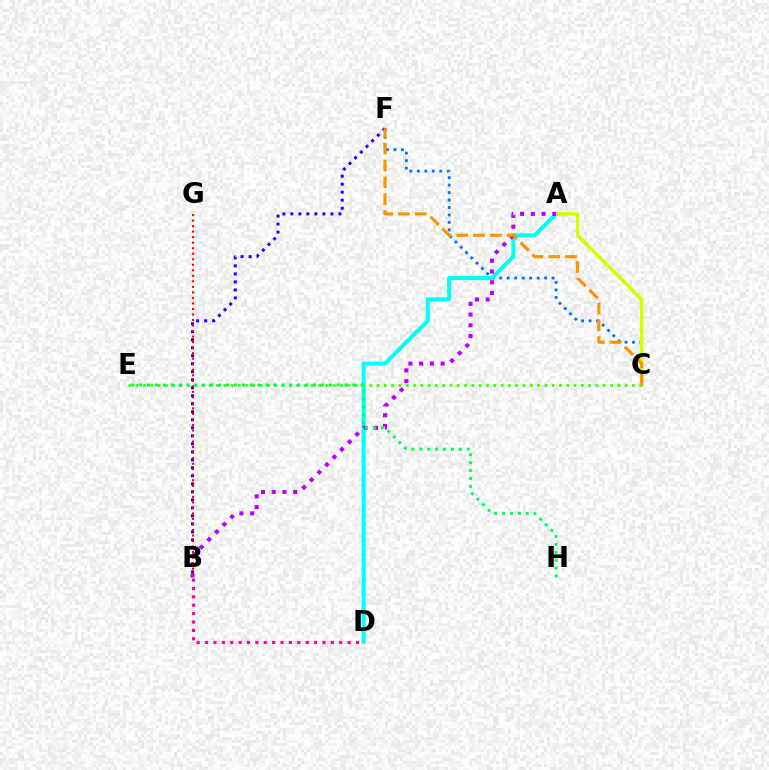{('C', 'F'): [{'color': '#0074ff', 'line_style': 'dotted', 'thickness': 2.03}, {'color': '#ff9400', 'line_style': 'dashed', 'thickness': 2.28}], ('A', 'D'): [{'color': '#00fff6', 'line_style': 'solid', 'thickness': 2.9}], ('B', 'F'): [{'color': '#2500ff', 'line_style': 'dotted', 'thickness': 2.18}], ('A', 'C'): [{'color': '#d1ff00', 'line_style': 'solid', 'thickness': 2.47}], ('B', 'D'): [{'color': '#ff00ac', 'line_style': 'dotted', 'thickness': 2.28}], ('C', 'E'): [{'color': '#3dff00', 'line_style': 'dotted', 'thickness': 1.98}], ('A', 'B'): [{'color': '#b900ff', 'line_style': 'dotted', 'thickness': 2.92}], ('E', 'H'): [{'color': '#00ff5c', 'line_style': 'dotted', 'thickness': 2.15}], ('B', 'G'): [{'color': '#ff0000', 'line_style': 'dotted', 'thickness': 1.5}]}